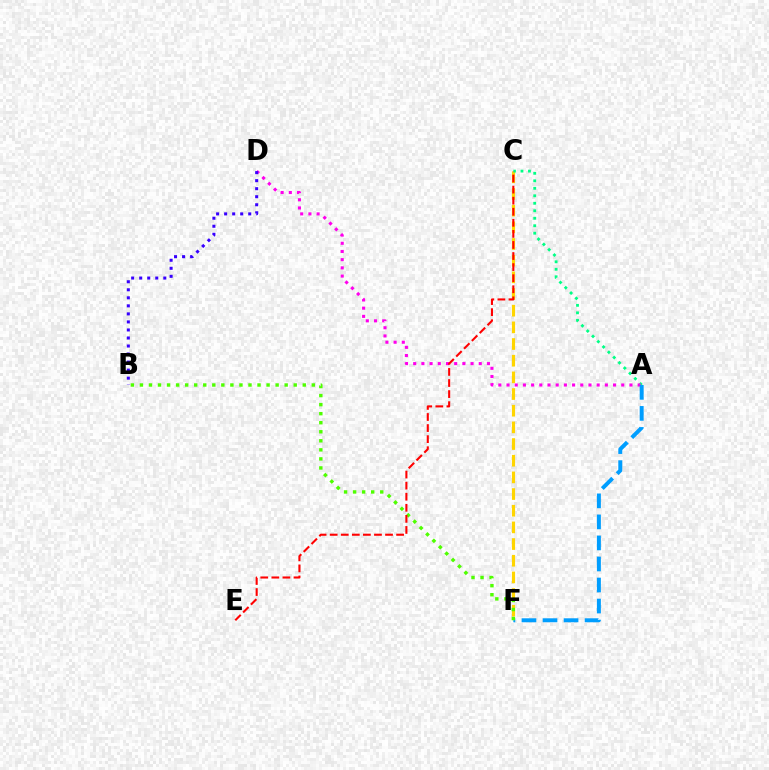{('C', 'F'): [{'color': '#ffd500', 'line_style': 'dashed', 'thickness': 2.26}], ('A', 'C'): [{'color': '#00ff86', 'line_style': 'dotted', 'thickness': 2.03}], ('A', 'D'): [{'color': '#ff00ed', 'line_style': 'dotted', 'thickness': 2.23}], ('A', 'F'): [{'color': '#009eff', 'line_style': 'dashed', 'thickness': 2.86}], ('B', 'D'): [{'color': '#3700ff', 'line_style': 'dotted', 'thickness': 2.18}], ('B', 'F'): [{'color': '#4fff00', 'line_style': 'dotted', 'thickness': 2.46}], ('C', 'E'): [{'color': '#ff0000', 'line_style': 'dashed', 'thickness': 1.5}]}